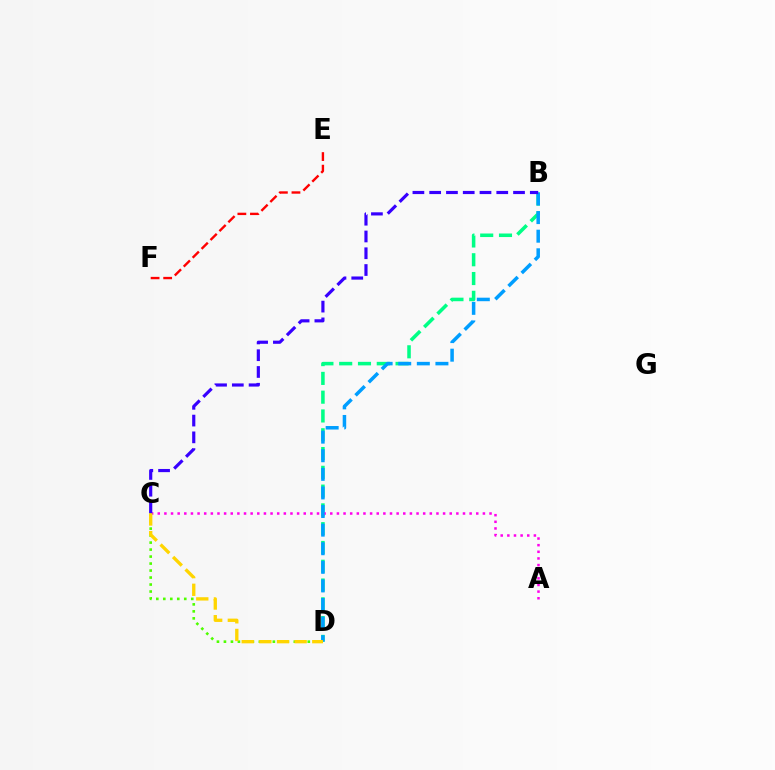{('B', 'D'): [{'color': '#00ff86', 'line_style': 'dashed', 'thickness': 2.55}, {'color': '#009eff', 'line_style': 'dashed', 'thickness': 2.53}], ('C', 'D'): [{'color': '#4fff00', 'line_style': 'dotted', 'thickness': 1.9}, {'color': '#ffd500', 'line_style': 'dashed', 'thickness': 2.4}], ('A', 'C'): [{'color': '#ff00ed', 'line_style': 'dotted', 'thickness': 1.8}], ('B', 'C'): [{'color': '#3700ff', 'line_style': 'dashed', 'thickness': 2.28}], ('E', 'F'): [{'color': '#ff0000', 'line_style': 'dashed', 'thickness': 1.71}]}